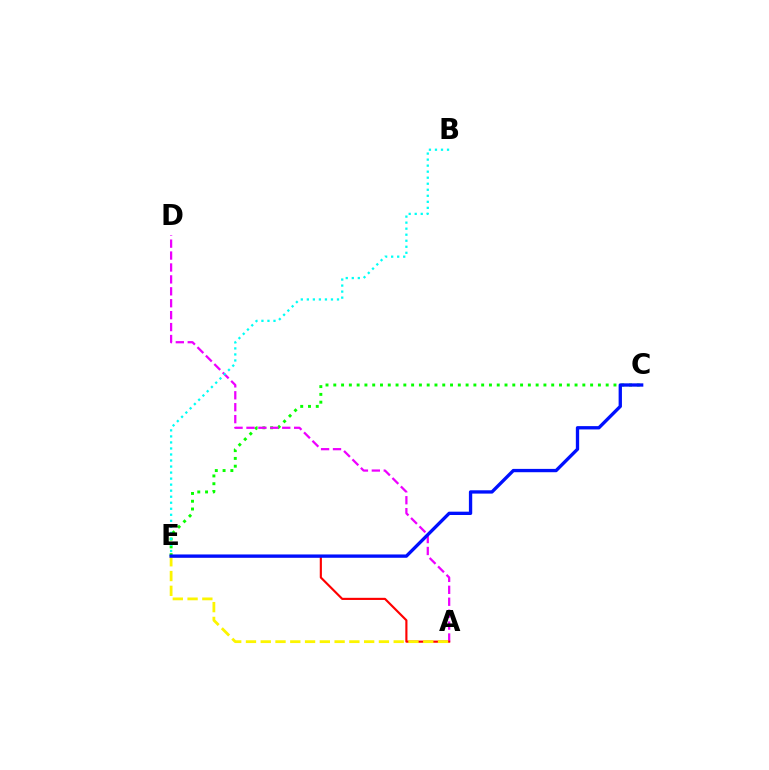{('C', 'E'): [{'color': '#08ff00', 'line_style': 'dotted', 'thickness': 2.11}, {'color': '#0010ff', 'line_style': 'solid', 'thickness': 2.39}], ('A', 'D'): [{'color': '#ee00ff', 'line_style': 'dashed', 'thickness': 1.62}], ('A', 'E'): [{'color': '#ff0000', 'line_style': 'solid', 'thickness': 1.54}, {'color': '#fcf500', 'line_style': 'dashed', 'thickness': 2.01}], ('B', 'E'): [{'color': '#00fff6', 'line_style': 'dotted', 'thickness': 1.64}]}